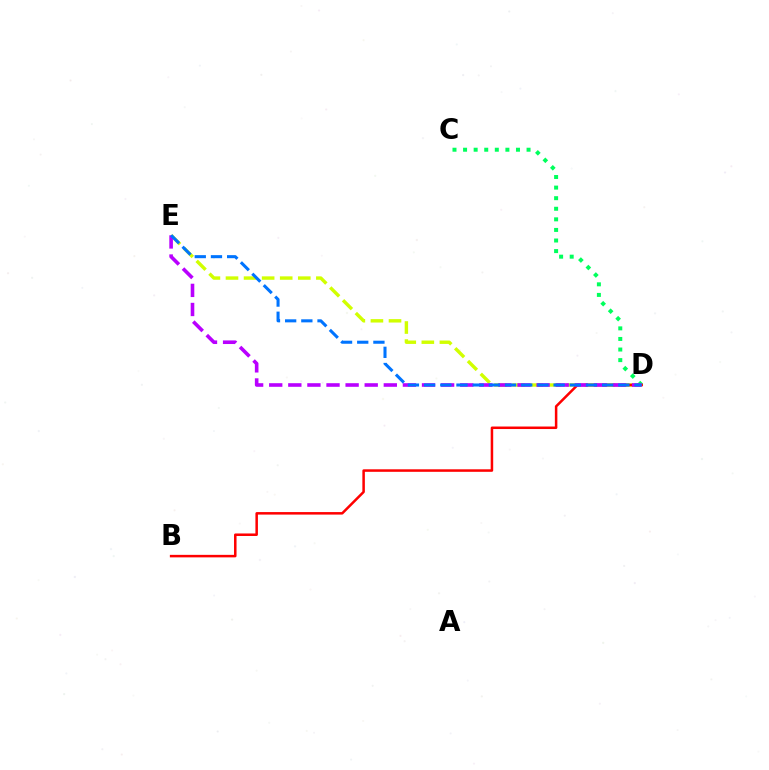{('C', 'D'): [{'color': '#00ff5c', 'line_style': 'dotted', 'thickness': 2.87}], ('D', 'E'): [{'color': '#d1ff00', 'line_style': 'dashed', 'thickness': 2.46}, {'color': '#b900ff', 'line_style': 'dashed', 'thickness': 2.59}, {'color': '#0074ff', 'line_style': 'dashed', 'thickness': 2.2}], ('B', 'D'): [{'color': '#ff0000', 'line_style': 'solid', 'thickness': 1.81}]}